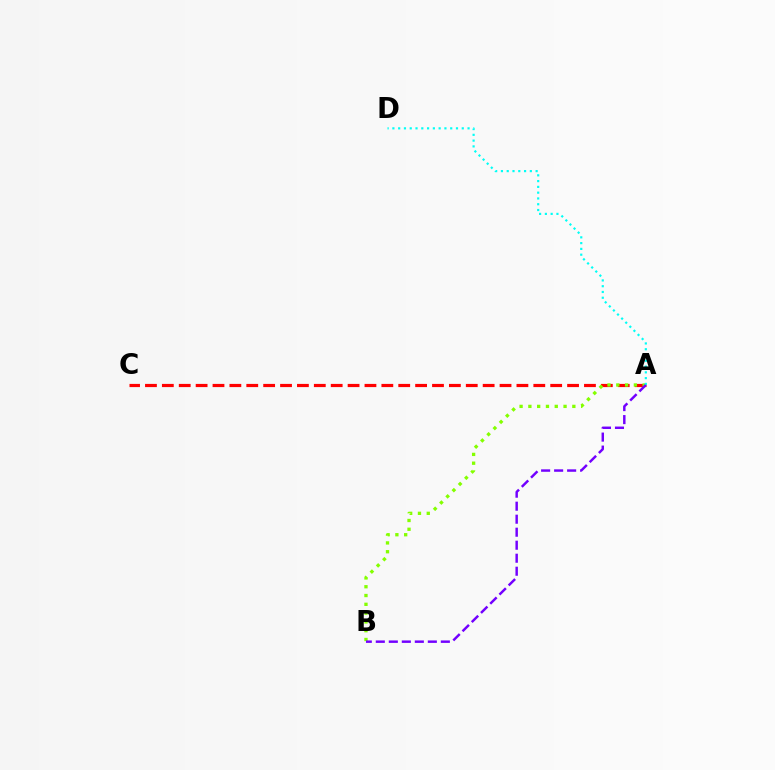{('A', 'C'): [{'color': '#ff0000', 'line_style': 'dashed', 'thickness': 2.29}], ('A', 'B'): [{'color': '#84ff00', 'line_style': 'dotted', 'thickness': 2.39}, {'color': '#7200ff', 'line_style': 'dashed', 'thickness': 1.77}], ('A', 'D'): [{'color': '#00fff6', 'line_style': 'dotted', 'thickness': 1.57}]}